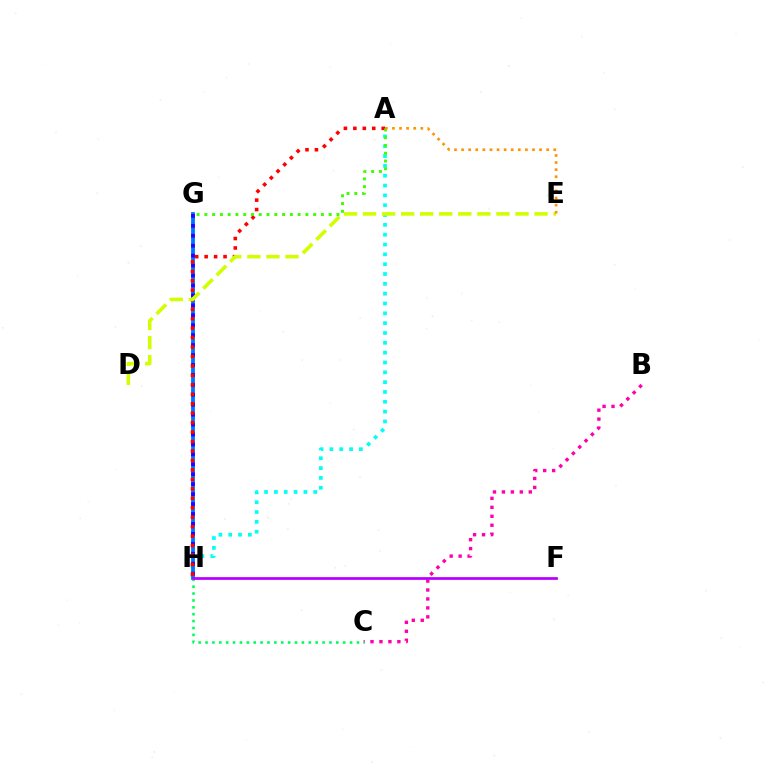{('A', 'H'): [{'color': '#00fff6', 'line_style': 'dotted', 'thickness': 2.67}, {'color': '#ff0000', 'line_style': 'dotted', 'thickness': 2.57}], ('B', 'C'): [{'color': '#ff00ac', 'line_style': 'dotted', 'thickness': 2.43}], ('G', 'H'): [{'color': '#0074ff', 'line_style': 'solid', 'thickness': 2.74}, {'color': '#2500ff', 'line_style': 'dotted', 'thickness': 2.7}], ('C', 'H'): [{'color': '#00ff5c', 'line_style': 'dotted', 'thickness': 1.87}], ('F', 'H'): [{'color': '#b900ff', 'line_style': 'solid', 'thickness': 1.98}], ('D', 'E'): [{'color': '#d1ff00', 'line_style': 'dashed', 'thickness': 2.59}], ('A', 'G'): [{'color': '#3dff00', 'line_style': 'dotted', 'thickness': 2.11}], ('A', 'E'): [{'color': '#ff9400', 'line_style': 'dotted', 'thickness': 1.93}]}